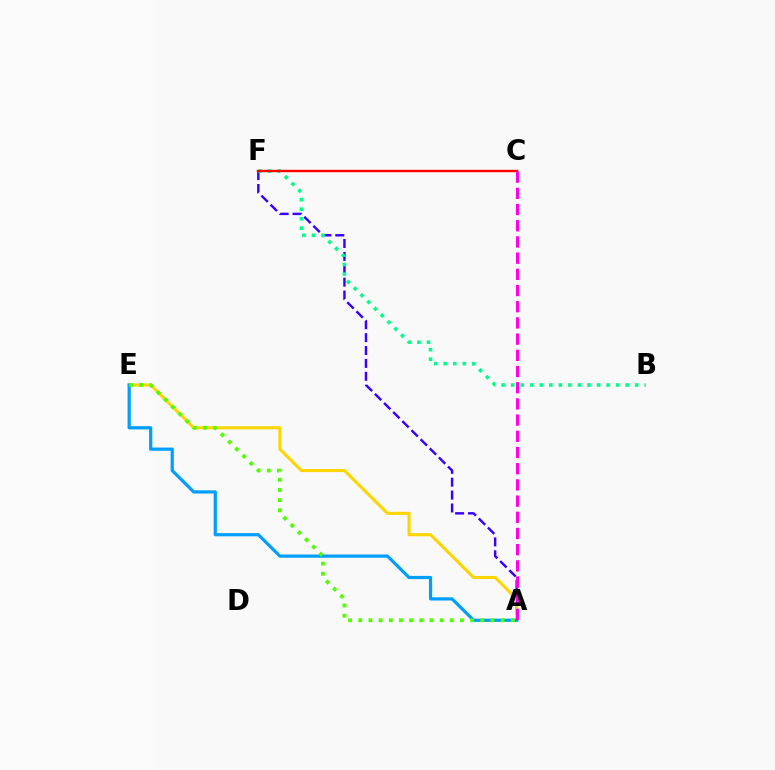{('A', 'F'): [{'color': '#3700ff', 'line_style': 'dashed', 'thickness': 1.75}], ('A', 'E'): [{'color': '#ffd500', 'line_style': 'solid', 'thickness': 2.22}, {'color': '#009eff', 'line_style': 'solid', 'thickness': 2.32}, {'color': '#4fff00', 'line_style': 'dotted', 'thickness': 2.76}], ('B', 'F'): [{'color': '#00ff86', 'line_style': 'dotted', 'thickness': 2.59}], ('C', 'F'): [{'color': '#ff0000', 'line_style': 'solid', 'thickness': 1.74}], ('A', 'C'): [{'color': '#ff00ed', 'line_style': 'dashed', 'thickness': 2.2}]}